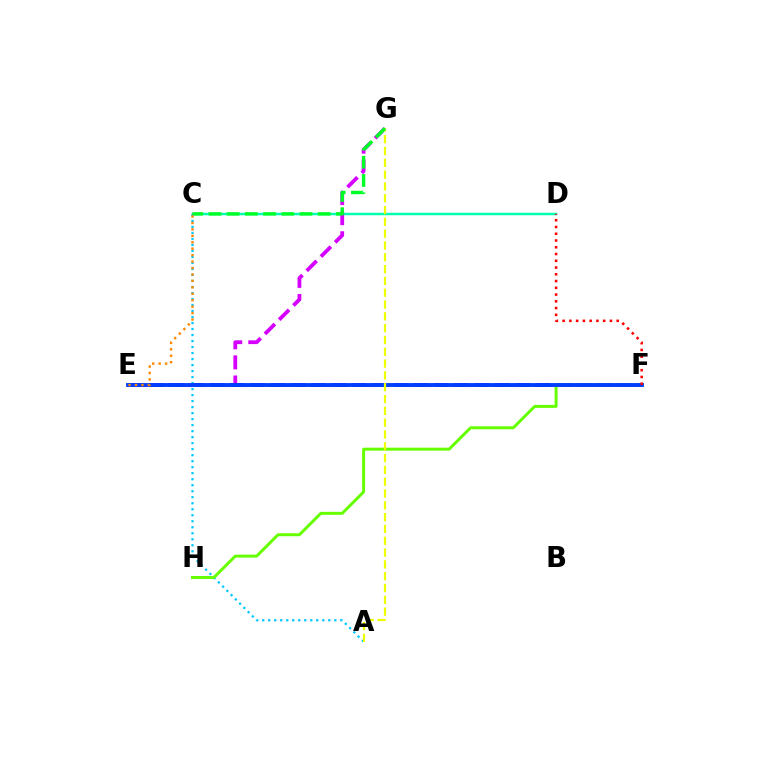{('E', 'F'): [{'color': '#ff00a0', 'line_style': 'dashed', 'thickness': 1.91}, {'color': '#4f00ff', 'line_style': 'dashed', 'thickness': 2.77}, {'color': '#003fff', 'line_style': 'solid', 'thickness': 2.77}], ('C', 'D'): [{'color': '#00ffaf', 'line_style': 'solid', 'thickness': 1.79}], ('E', 'G'): [{'color': '#d600ff', 'line_style': 'dashed', 'thickness': 2.73}], ('A', 'C'): [{'color': '#00c7ff', 'line_style': 'dotted', 'thickness': 1.63}], ('F', 'H'): [{'color': '#66ff00', 'line_style': 'solid', 'thickness': 2.14}], ('D', 'F'): [{'color': '#ff0000', 'line_style': 'dotted', 'thickness': 1.84}], ('A', 'G'): [{'color': '#eeff00', 'line_style': 'dashed', 'thickness': 1.6}], ('C', 'G'): [{'color': '#00ff27', 'line_style': 'dashed', 'thickness': 2.47}], ('C', 'E'): [{'color': '#ff8800', 'line_style': 'dotted', 'thickness': 1.75}]}